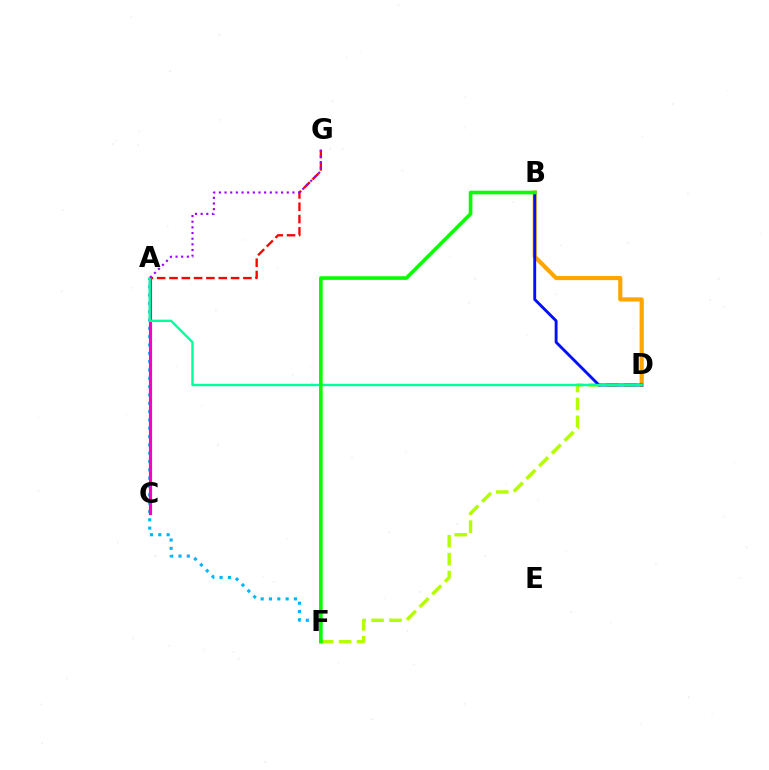{('D', 'F'): [{'color': '#b3ff00', 'line_style': 'dashed', 'thickness': 2.44}], ('B', 'D'): [{'color': '#ffa500', 'line_style': 'solid', 'thickness': 2.99}, {'color': '#0010ff', 'line_style': 'solid', 'thickness': 2.07}], ('A', 'F'): [{'color': '#00b5ff', 'line_style': 'dotted', 'thickness': 2.26}], ('A', 'G'): [{'color': '#ff0000', 'line_style': 'dashed', 'thickness': 1.67}, {'color': '#9b00ff', 'line_style': 'dotted', 'thickness': 1.54}], ('A', 'C'): [{'color': '#ff00bd', 'line_style': 'solid', 'thickness': 2.27}], ('A', 'D'): [{'color': '#00ff9d', 'line_style': 'solid', 'thickness': 1.71}], ('B', 'F'): [{'color': '#08ff00', 'line_style': 'solid', 'thickness': 2.62}]}